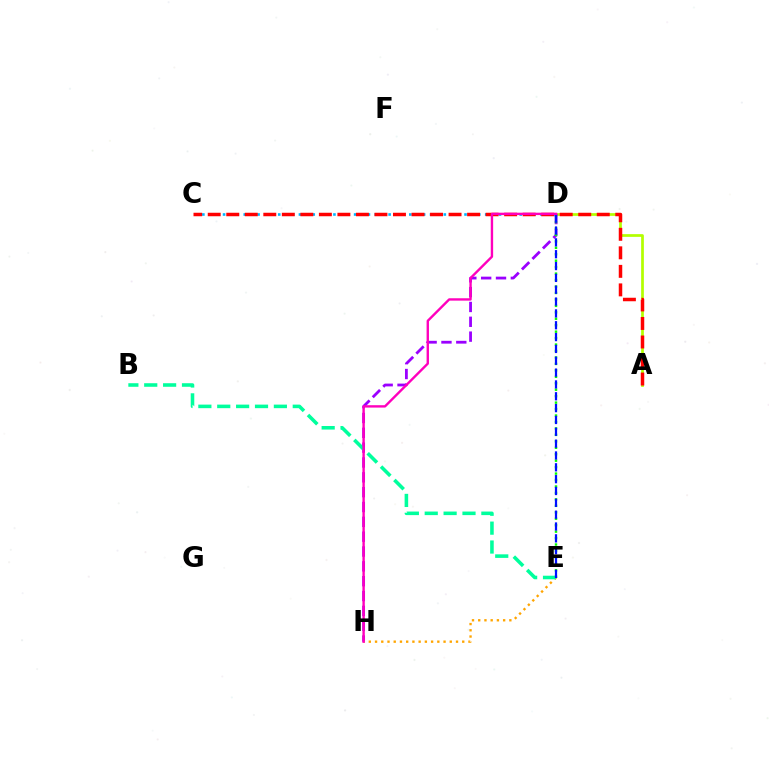{('A', 'D'): [{'color': '#b3ff00', 'line_style': 'solid', 'thickness': 1.96}], ('D', 'H'): [{'color': '#9b00ff', 'line_style': 'dashed', 'thickness': 2.02}, {'color': '#ff00bd', 'line_style': 'solid', 'thickness': 1.72}], ('D', 'E'): [{'color': '#08ff00', 'line_style': 'dotted', 'thickness': 1.75}, {'color': '#0010ff', 'line_style': 'dashed', 'thickness': 1.61}], ('C', 'D'): [{'color': '#00b5ff', 'line_style': 'dotted', 'thickness': 1.87}], ('E', 'H'): [{'color': '#ffa500', 'line_style': 'dotted', 'thickness': 1.69}], ('A', 'C'): [{'color': '#ff0000', 'line_style': 'dashed', 'thickness': 2.52}], ('B', 'E'): [{'color': '#00ff9d', 'line_style': 'dashed', 'thickness': 2.56}]}